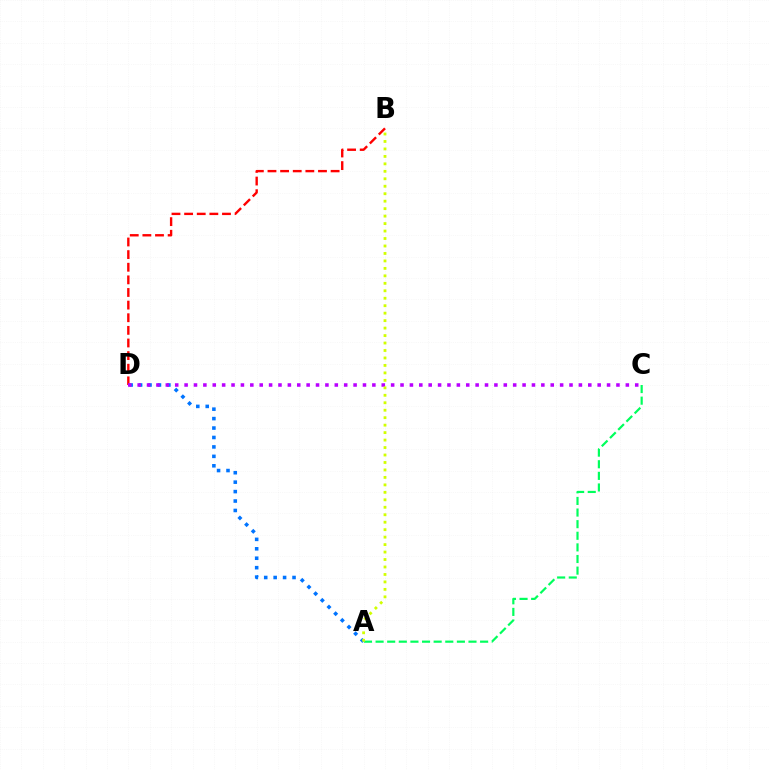{('A', 'C'): [{'color': '#00ff5c', 'line_style': 'dashed', 'thickness': 1.58}], ('A', 'D'): [{'color': '#0074ff', 'line_style': 'dotted', 'thickness': 2.56}], ('B', 'D'): [{'color': '#ff0000', 'line_style': 'dashed', 'thickness': 1.72}], ('C', 'D'): [{'color': '#b900ff', 'line_style': 'dotted', 'thickness': 2.55}], ('A', 'B'): [{'color': '#d1ff00', 'line_style': 'dotted', 'thickness': 2.03}]}